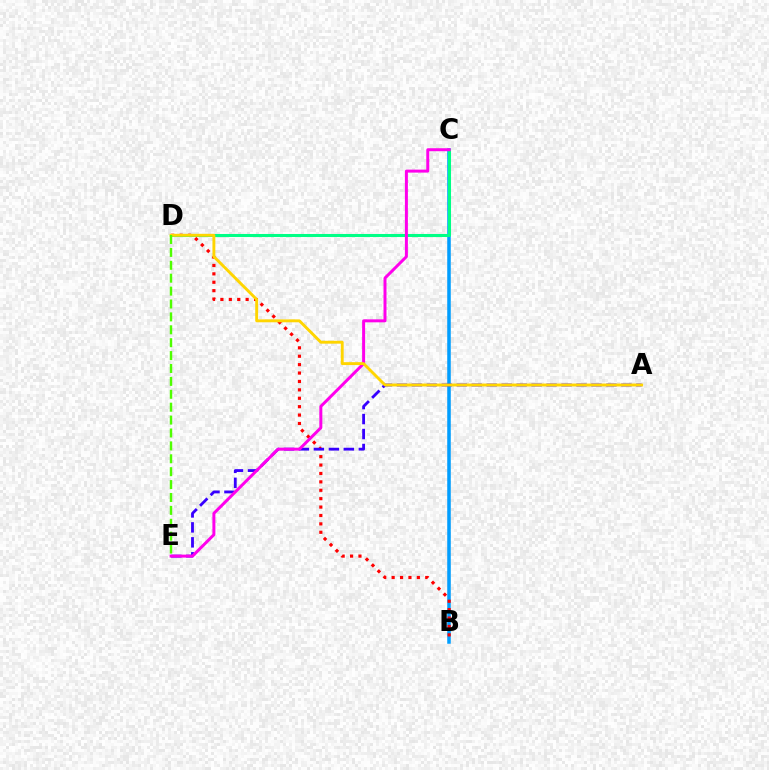{('B', 'C'): [{'color': '#009eff', 'line_style': 'solid', 'thickness': 2.55}], ('B', 'D'): [{'color': '#ff0000', 'line_style': 'dotted', 'thickness': 2.28}], ('A', 'E'): [{'color': '#3700ff', 'line_style': 'dashed', 'thickness': 2.03}], ('C', 'D'): [{'color': '#00ff86', 'line_style': 'solid', 'thickness': 2.2}], ('C', 'E'): [{'color': '#ff00ed', 'line_style': 'solid', 'thickness': 2.15}], ('A', 'D'): [{'color': '#ffd500', 'line_style': 'solid', 'thickness': 2.08}], ('D', 'E'): [{'color': '#4fff00', 'line_style': 'dashed', 'thickness': 1.75}]}